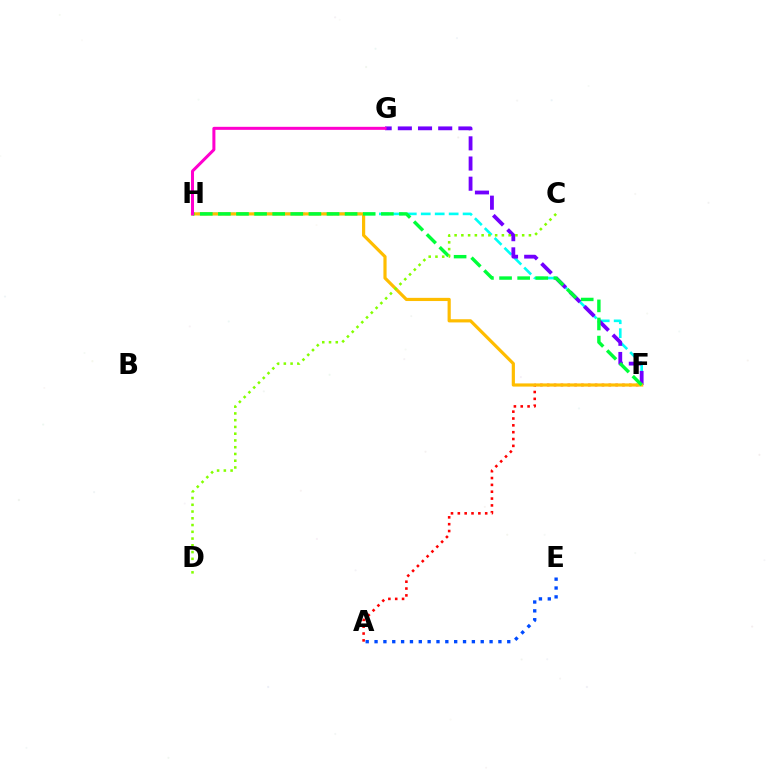{('F', 'H'): [{'color': '#00fff6', 'line_style': 'dashed', 'thickness': 1.9}, {'color': '#ffbd00', 'line_style': 'solid', 'thickness': 2.29}, {'color': '#00ff39', 'line_style': 'dashed', 'thickness': 2.46}], ('A', 'F'): [{'color': '#ff0000', 'line_style': 'dotted', 'thickness': 1.86}], ('F', 'G'): [{'color': '#7200ff', 'line_style': 'dashed', 'thickness': 2.74}], ('A', 'E'): [{'color': '#004bff', 'line_style': 'dotted', 'thickness': 2.4}], ('C', 'D'): [{'color': '#84ff00', 'line_style': 'dotted', 'thickness': 1.84}], ('G', 'H'): [{'color': '#ff00cf', 'line_style': 'solid', 'thickness': 2.17}]}